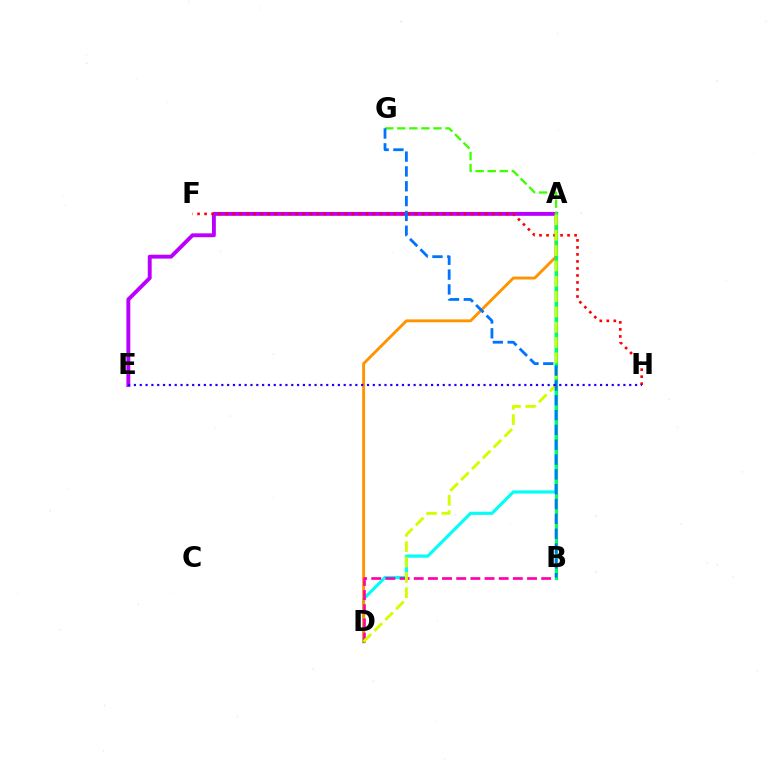{('A', 'D'): [{'color': '#00fff6', 'line_style': 'solid', 'thickness': 2.26}, {'color': '#ff9400', 'line_style': 'solid', 'thickness': 2.08}, {'color': '#d1ff00', 'line_style': 'dashed', 'thickness': 2.08}], ('A', 'E'): [{'color': '#b900ff', 'line_style': 'solid', 'thickness': 2.8}], ('F', 'H'): [{'color': '#ff0000', 'line_style': 'dotted', 'thickness': 1.91}], ('B', 'D'): [{'color': '#ff00ac', 'line_style': 'dashed', 'thickness': 1.92}], ('A', 'G'): [{'color': '#3dff00', 'line_style': 'dashed', 'thickness': 1.64}], ('A', 'B'): [{'color': '#00ff5c', 'line_style': 'solid', 'thickness': 2.27}], ('B', 'G'): [{'color': '#0074ff', 'line_style': 'dashed', 'thickness': 2.01}], ('E', 'H'): [{'color': '#2500ff', 'line_style': 'dotted', 'thickness': 1.58}]}